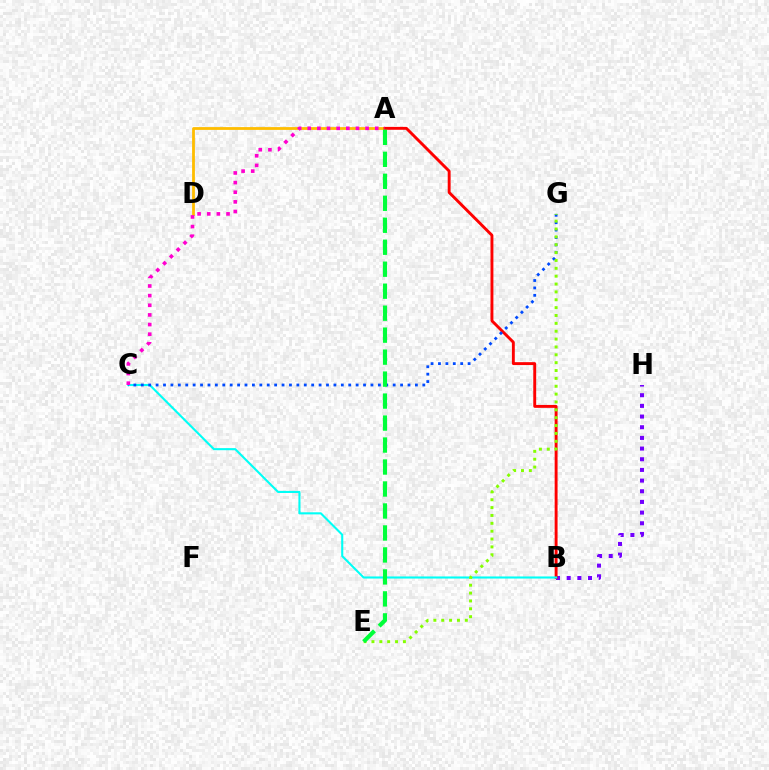{('B', 'H'): [{'color': '#7200ff', 'line_style': 'dotted', 'thickness': 2.9}], ('A', 'D'): [{'color': '#ffbd00', 'line_style': 'solid', 'thickness': 2.02}], ('A', 'B'): [{'color': '#ff0000', 'line_style': 'solid', 'thickness': 2.09}], ('B', 'C'): [{'color': '#00fff6', 'line_style': 'solid', 'thickness': 1.51}], ('C', 'G'): [{'color': '#004bff', 'line_style': 'dotted', 'thickness': 2.01}], ('E', 'G'): [{'color': '#84ff00', 'line_style': 'dotted', 'thickness': 2.14}], ('A', 'C'): [{'color': '#ff00cf', 'line_style': 'dotted', 'thickness': 2.62}], ('A', 'E'): [{'color': '#00ff39', 'line_style': 'dashed', 'thickness': 2.99}]}